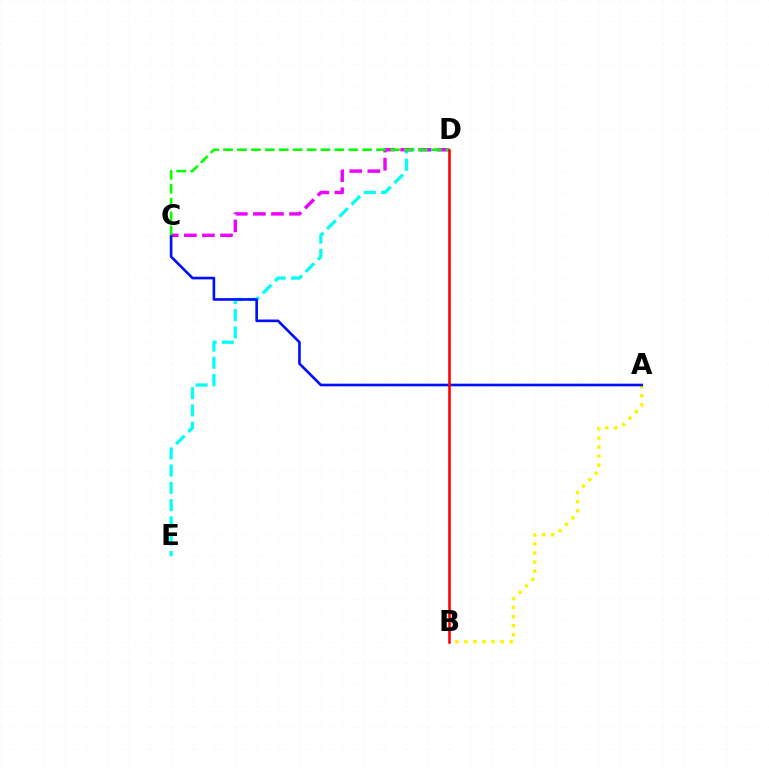{('D', 'E'): [{'color': '#00fff6', 'line_style': 'dashed', 'thickness': 2.34}], ('A', 'B'): [{'color': '#fcf500', 'line_style': 'dotted', 'thickness': 2.46}], ('C', 'D'): [{'color': '#ee00ff', 'line_style': 'dashed', 'thickness': 2.46}, {'color': '#08ff00', 'line_style': 'dashed', 'thickness': 1.89}], ('A', 'C'): [{'color': '#0010ff', 'line_style': 'solid', 'thickness': 1.91}], ('B', 'D'): [{'color': '#ff0000', 'line_style': 'solid', 'thickness': 1.86}]}